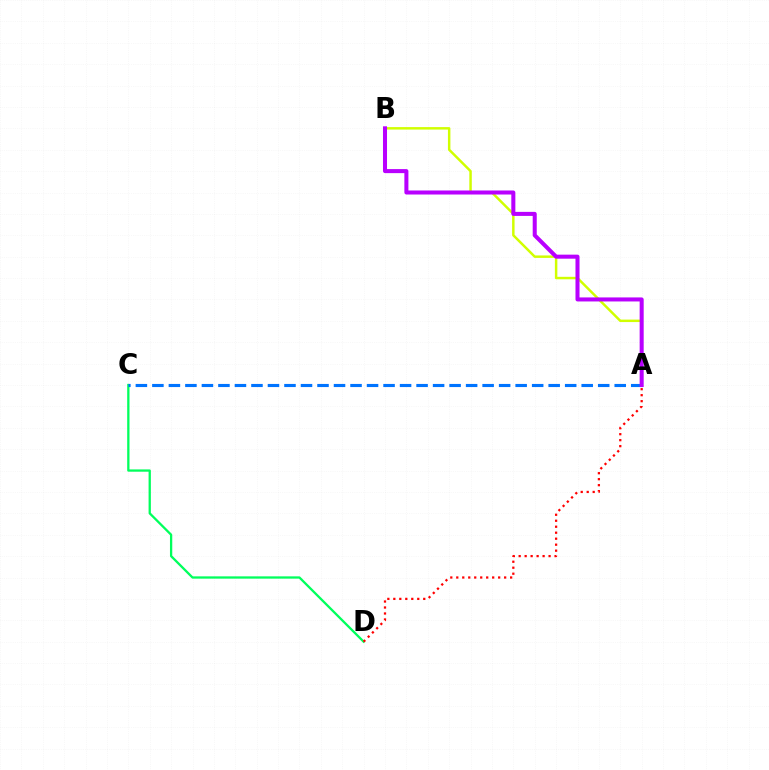{('C', 'D'): [{'color': '#00ff5c', 'line_style': 'solid', 'thickness': 1.65}], ('A', 'B'): [{'color': '#d1ff00', 'line_style': 'solid', 'thickness': 1.78}, {'color': '#b900ff', 'line_style': 'solid', 'thickness': 2.9}], ('A', 'D'): [{'color': '#ff0000', 'line_style': 'dotted', 'thickness': 1.63}], ('A', 'C'): [{'color': '#0074ff', 'line_style': 'dashed', 'thickness': 2.24}]}